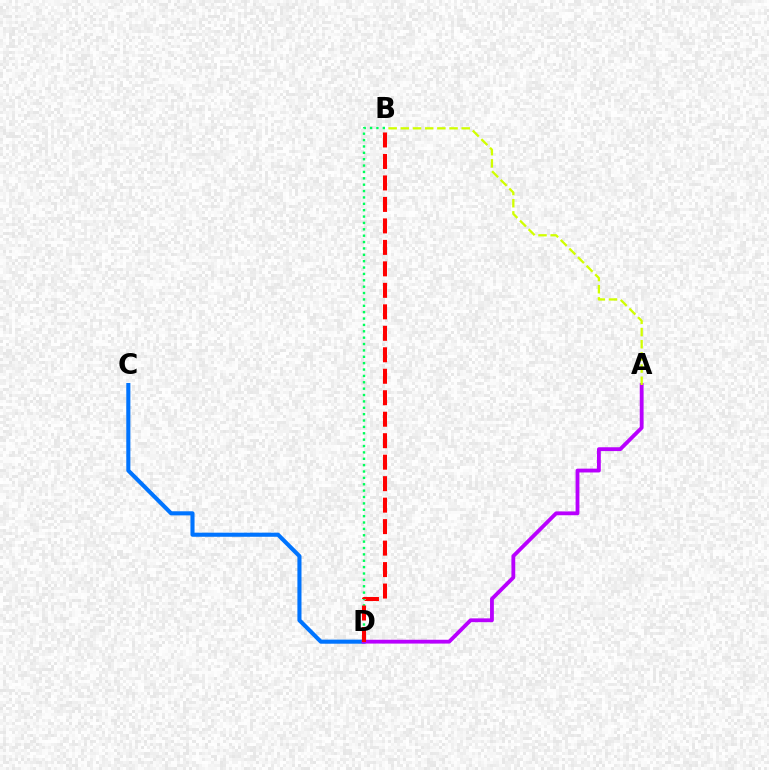{('C', 'D'): [{'color': '#0074ff', 'line_style': 'solid', 'thickness': 2.94}], ('A', 'D'): [{'color': '#b900ff', 'line_style': 'solid', 'thickness': 2.75}], ('A', 'B'): [{'color': '#d1ff00', 'line_style': 'dashed', 'thickness': 1.65}], ('B', 'D'): [{'color': '#00ff5c', 'line_style': 'dotted', 'thickness': 1.73}, {'color': '#ff0000', 'line_style': 'dashed', 'thickness': 2.92}]}